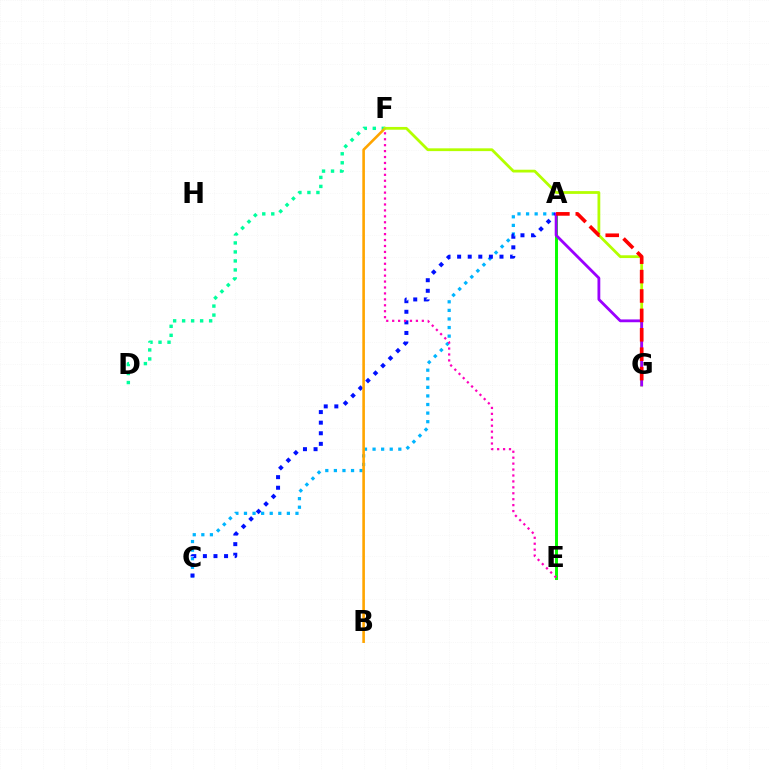{('A', 'C'): [{'color': '#00b5ff', 'line_style': 'dotted', 'thickness': 2.33}, {'color': '#0010ff', 'line_style': 'dotted', 'thickness': 2.88}], ('A', 'E'): [{'color': '#08ff00', 'line_style': 'solid', 'thickness': 2.13}], ('D', 'F'): [{'color': '#00ff9d', 'line_style': 'dotted', 'thickness': 2.45}], ('B', 'F'): [{'color': '#ffa500', 'line_style': 'solid', 'thickness': 1.88}], ('F', 'G'): [{'color': '#b3ff00', 'line_style': 'solid', 'thickness': 2.0}], ('E', 'F'): [{'color': '#ff00bd', 'line_style': 'dotted', 'thickness': 1.61}], ('A', 'G'): [{'color': '#9b00ff', 'line_style': 'solid', 'thickness': 2.02}, {'color': '#ff0000', 'line_style': 'dashed', 'thickness': 2.64}]}